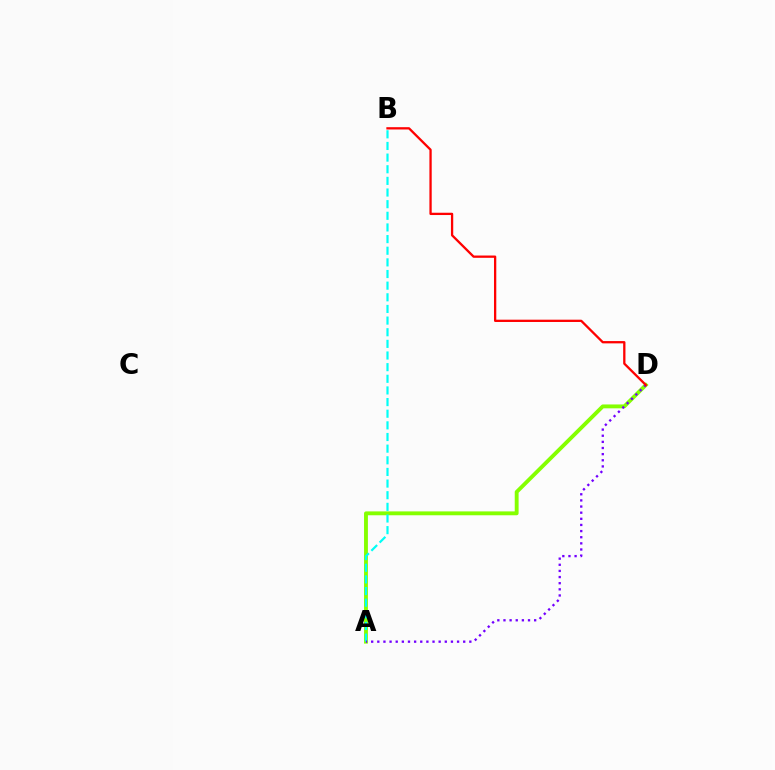{('A', 'D'): [{'color': '#84ff00', 'line_style': 'solid', 'thickness': 2.78}, {'color': '#7200ff', 'line_style': 'dotted', 'thickness': 1.67}], ('A', 'B'): [{'color': '#00fff6', 'line_style': 'dashed', 'thickness': 1.58}], ('B', 'D'): [{'color': '#ff0000', 'line_style': 'solid', 'thickness': 1.65}]}